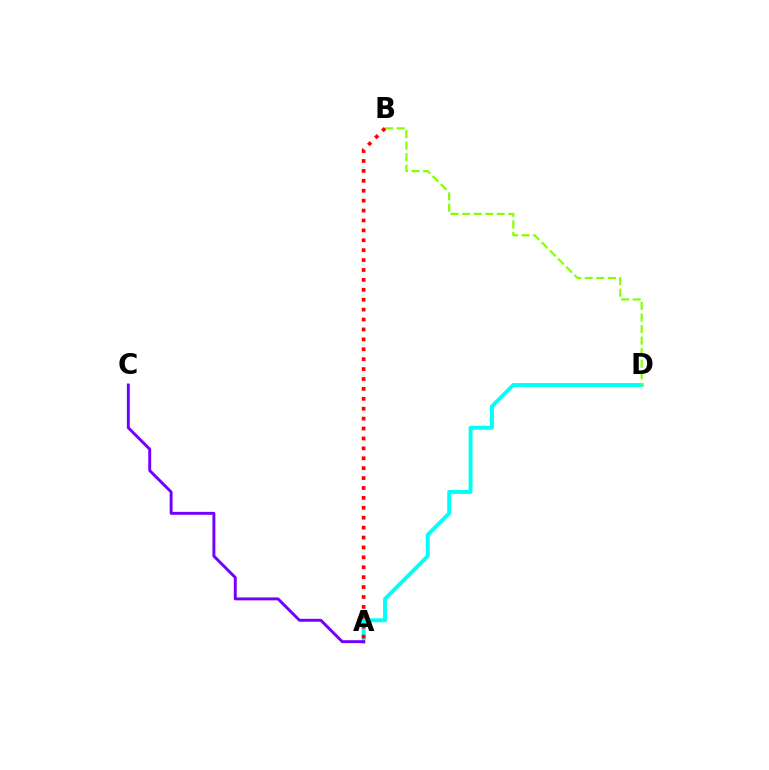{('A', 'D'): [{'color': '#00fff6', 'line_style': 'solid', 'thickness': 2.8}], ('B', 'D'): [{'color': '#84ff00', 'line_style': 'dashed', 'thickness': 1.57}], ('A', 'C'): [{'color': '#7200ff', 'line_style': 'solid', 'thickness': 2.11}], ('A', 'B'): [{'color': '#ff0000', 'line_style': 'dotted', 'thickness': 2.69}]}